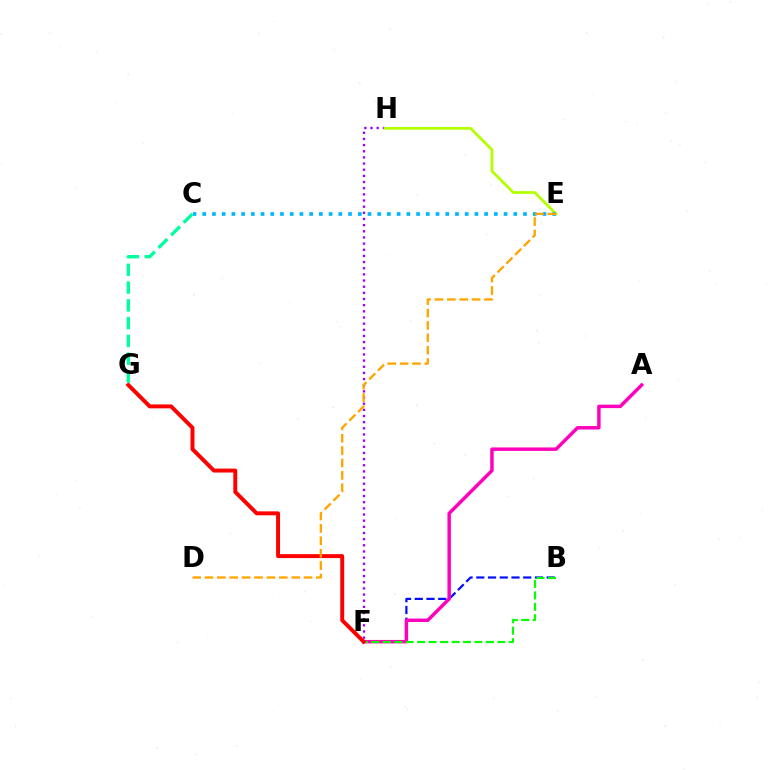{('B', 'F'): [{'color': '#0010ff', 'line_style': 'dashed', 'thickness': 1.59}, {'color': '#08ff00', 'line_style': 'dashed', 'thickness': 1.56}], ('A', 'F'): [{'color': '#ff00bd', 'line_style': 'solid', 'thickness': 2.49}], ('F', 'H'): [{'color': '#9b00ff', 'line_style': 'dotted', 'thickness': 1.67}], ('E', 'H'): [{'color': '#b3ff00', 'line_style': 'solid', 'thickness': 1.99}], ('C', 'E'): [{'color': '#00b5ff', 'line_style': 'dotted', 'thickness': 2.64}], ('F', 'G'): [{'color': '#ff0000', 'line_style': 'solid', 'thickness': 2.84}], ('D', 'E'): [{'color': '#ffa500', 'line_style': 'dashed', 'thickness': 1.68}], ('C', 'G'): [{'color': '#00ff9d', 'line_style': 'dashed', 'thickness': 2.41}]}